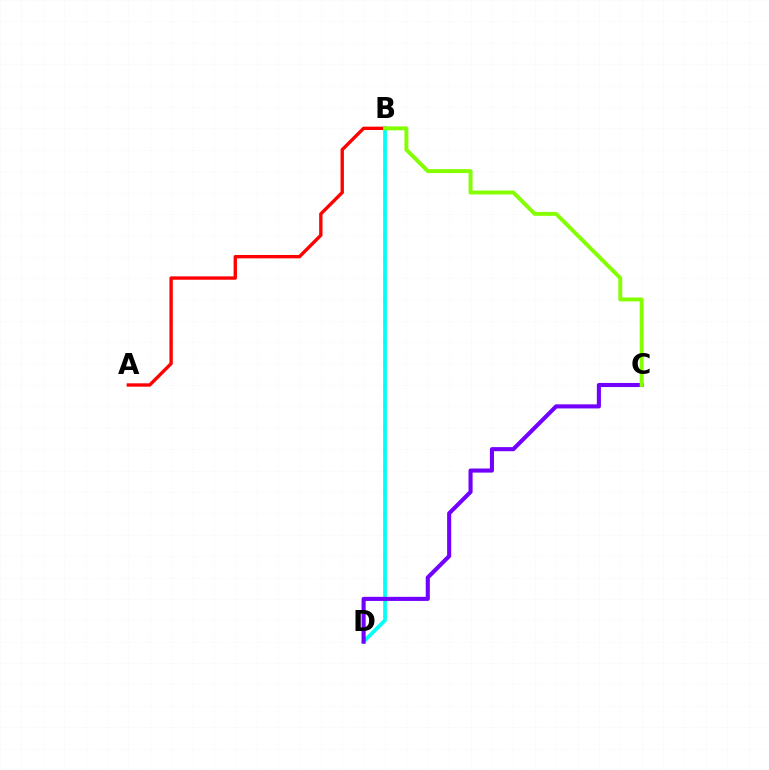{('B', 'D'): [{'color': '#00fff6', 'line_style': 'solid', 'thickness': 2.66}], ('A', 'B'): [{'color': '#ff0000', 'line_style': 'solid', 'thickness': 2.42}], ('C', 'D'): [{'color': '#7200ff', 'line_style': 'solid', 'thickness': 2.95}], ('B', 'C'): [{'color': '#84ff00', 'line_style': 'solid', 'thickness': 2.83}]}